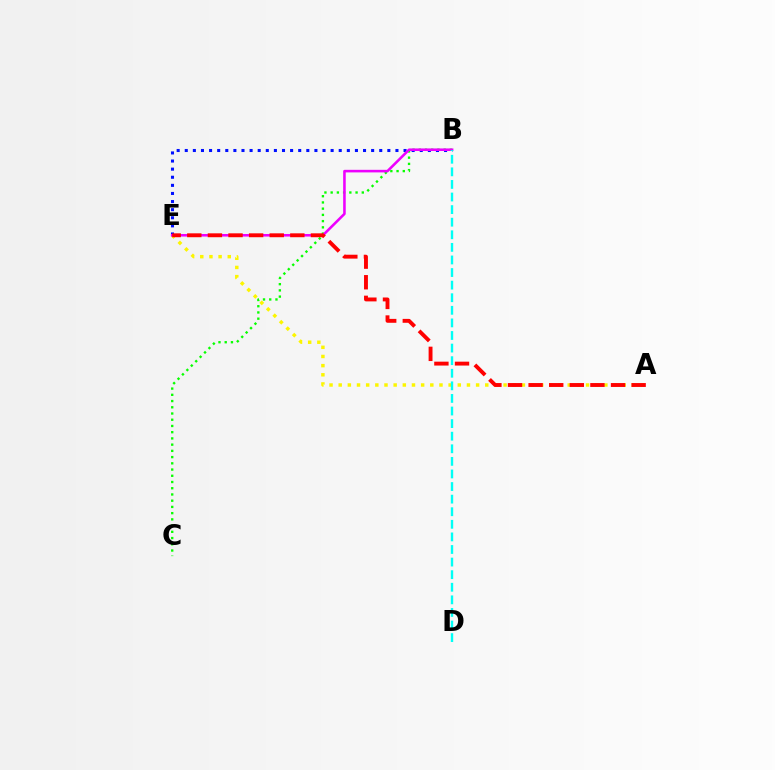{('B', 'E'): [{'color': '#0010ff', 'line_style': 'dotted', 'thickness': 2.2}, {'color': '#ee00ff', 'line_style': 'solid', 'thickness': 1.85}], ('B', 'C'): [{'color': '#08ff00', 'line_style': 'dotted', 'thickness': 1.69}], ('A', 'E'): [{'color': '#fcf500', 'line_style': 'dotted', 'thickness': 2.49}, {'color': '#ff0000', 'line_style': 'dashed', 'thickness': 2.8}], ('B', 'D'): [{'color': '#00fff6', 'line_style': 'dashed', 'thickness': 1.71}]}